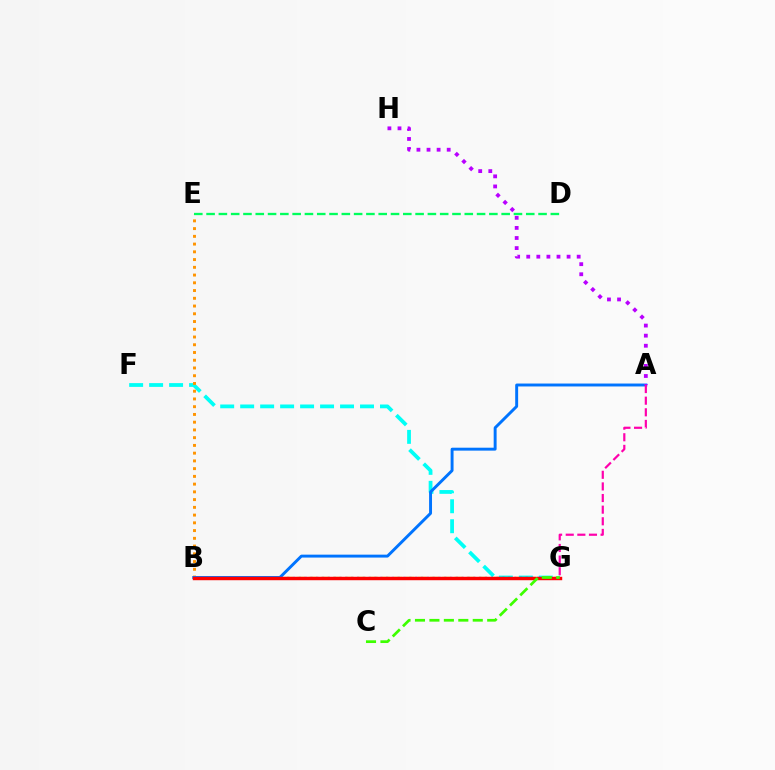{('B', 'G'): [{'color': '#d1ff00', 'line_style': 'dashed', 'thickness': 1.65}, {'color': '#2500ff', 'line_style': 'dotted', 'thickness': 1.58}, {'color': '#ff0000', 'line_style': 'solid', 'thickness': 2.47}], ('F', 'G'): [{'color': '#00fff6', 'line_style': 'dashed', 'thickness': 2.71}], ('B', 'E'): [{'color': '#ff9400', 'line_style': 'dotted', 'thickness': 2.1}], ('D', 'E'): [{'color': '#00ff5c', 'line_style': 'dashed', 'thickness': 1.67}], ('A', 'B'): [{'color': '#0074ff', 'line_style': 'solid', 'thickness': 2.11}], ('A', 'G'): [{'color': '#ff00ac', 'line_style': 'dashed', 'thickness': 1.58}], ('A', 'H'): [{'color': '#b900ff', 'line_style': 'dotted', 'thickness': 2.74}], ('C', 'G'): [{'color': '#3dff00', 'line_style': 'dashed', 'thickness': 1.96}]}